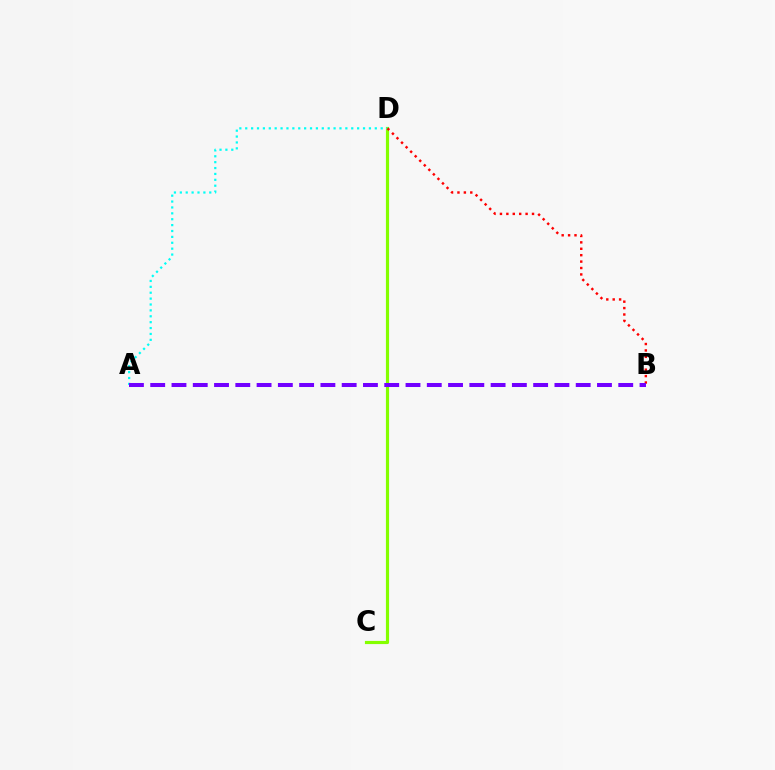{('C', 'D'): [{'color': '#84ff00', 'line_style': 'solid', 'thickness': 2.27}], ('A', 'D'): [{'color': '#00fff6', 'line_style': 'dotted', 'thickness': 1.6}], ('B', 'D'): [{'color': '#ff0000', 'line_style': 'dotted', 'thickness': 1.74}], ('A', 'B'): [{'color': '#7200ff', 'line_style': 'dashed', 'thickness': 2.89}]}